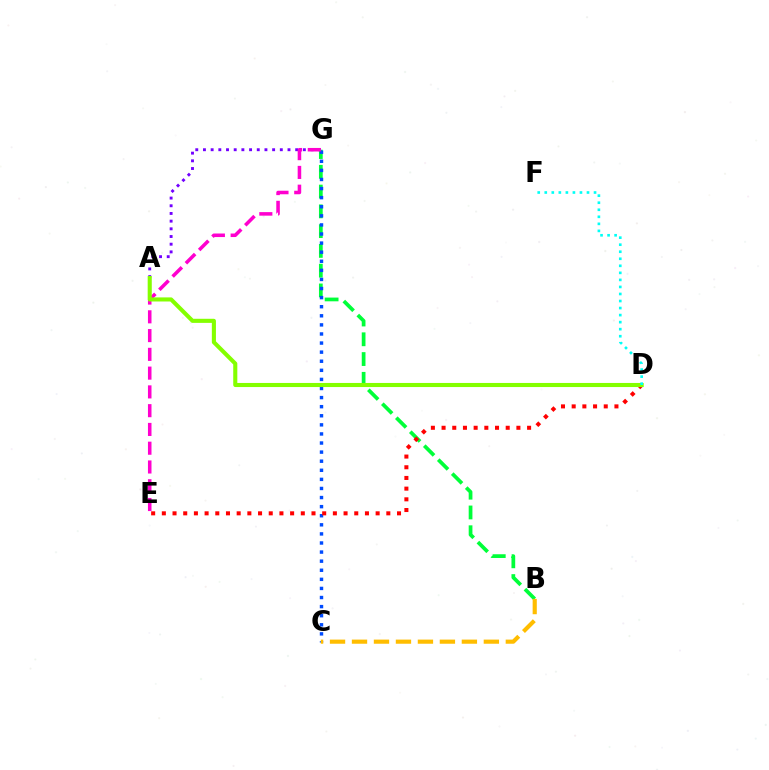{('B', 'G'): [{'color': '#00ff39', 'line_style': 'dashed', 'thickness': 2.69}], ('C', 'G'): [{'color': '#004bff', 'line_style': 'dotted', 'thickness': 2.47}], ('A', 'G'): [{'color': '#7200ff', 'line_style': 'dotted', 'thickness': 2.09}], ('D', 'E'): [{'color': '#ff0000', 'line_style': 'dotted', 'thickness': 2.9}], ('B', 'C'): [{'color': '#ffbd00', 'line_style': 'dashed', 'thickness': 2.99}], ('E', 'G'): [{'color': '#ff00cf', 'line_style': 'dashed', 'thickness': 2.55}], ('A', 'D'): [{'color': '#84ff00', 'line_style': 'solid', 'thickness': 2.94}], ('D', 'F'): [{'color': '#00fff6', 'line_style': 'dotted', 'thickness': 1.91}]}